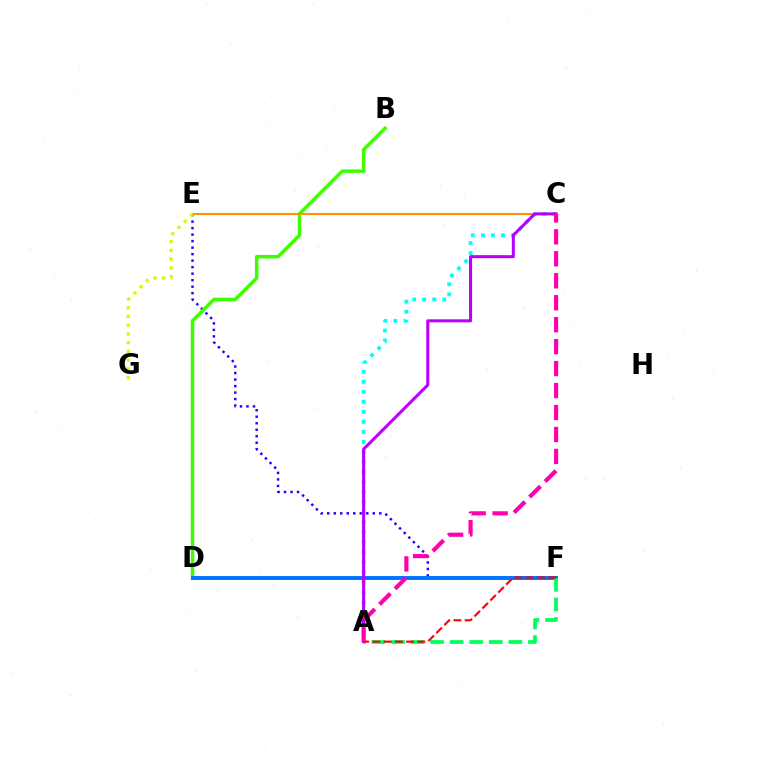{('E', 'F'): [{'color': '#2500ff', 'line_style': 'dotted', 'thickness': 1.77}], ('B', 'D'): [{'color': '#3dff00', 'line_style': 'solid', 'thickness': 2.5}], ('C', 'E'): [{'color': '#ff9400', 'line_style': 'solid', 'thickness': 1.5}], ('E', 'G'): [{'color': '#d1ff00', 'line_style': 'dotted', 'thickness': 2.38}], ('A', 'C'): [{'color': '#00fff6', 'line_style': 'dotted', 'thickness': 2.72}, {'color': '#b900ff', 'line_style': 'solid', 'thickness': 2.19}, {'color': '#ff00ac', 'line_style': 'dashed', 'thickness': 2.98}], ('D', 'F'): [{'color': '#0074ff', 'line_style': 'solid', 'thickness': 2.83}], ('A', 'F'): [{'color': '#00ff5c', 'line_style': 'dashed', 'thickness': 2.66}, {'color': '#ff0000', 'line_style': 'dashed', 'thickness': 1.53}]}